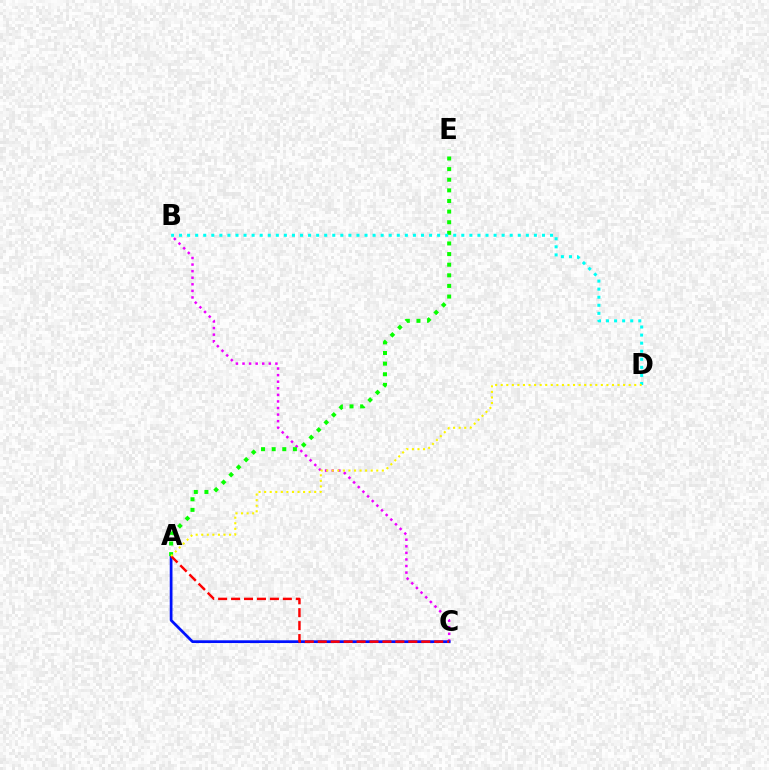{('B', 'C'): [{'color': '#ee00ff', 'line_style': 'dotted', 'thickness': 1.79}], ('A', 'C'): [{'color': '#0010ff', 'line_style': 'solid', 'thickness': 1.98}, {'color': '#ff0000', 'line_style': 'dashed', 'thickness': 1.76}], ('A', 'E'): [{'color': '#08ff00', 'line_style': 'dotted', 'thickness': 2.89}], ('B', 'D'): [{'color': '#00fff6', 'line_style': 'dotted', 'thickness': 2.19}], ('A', 'D'): [{'color': '#fcf500', 'line_style': 'dotted', 'thickness': 1.51}]}